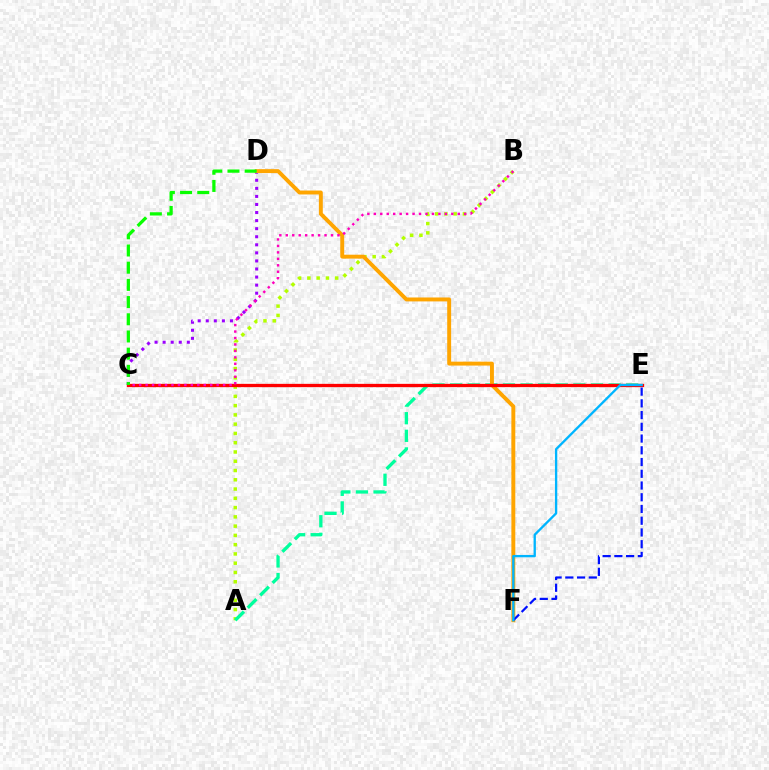{('C', 'D'): [{'color': '#9b00ff', 'line_style': 'dotted', 'thickness': 2.19}, {'color': '#08ff00', 'line_style': 'dashed', 'thickness': 2.34}], ('A', 'B'): [{'color': '#b3ff00', 'line_style': 'dotted', 'thickness': 2.52}], ('A', 'E'): [{'color': '#00ff9d', 'line_style': 'dashed', 'thickness': 2.39}], ('D', 'F'): [{'color': '#ffa500', 'line_style': 'solid', 'thickness': 2.82}], ('C', 'E'): [{'color': '#ff0000', 'line_style': 'solid', 'thickness': 2.37}], ('E', 'F'): [{'color': '#0010ff', 'line_style': 'dashed', 'thickness': 1.59}, {'color': '#00b5ff', 'line_style': 'solid', 'thickness': 1.67}], ('B', 'C'): [{'color': '#ff00bd', 'line_style': 'dotted', 'thickness': 1.75}]}